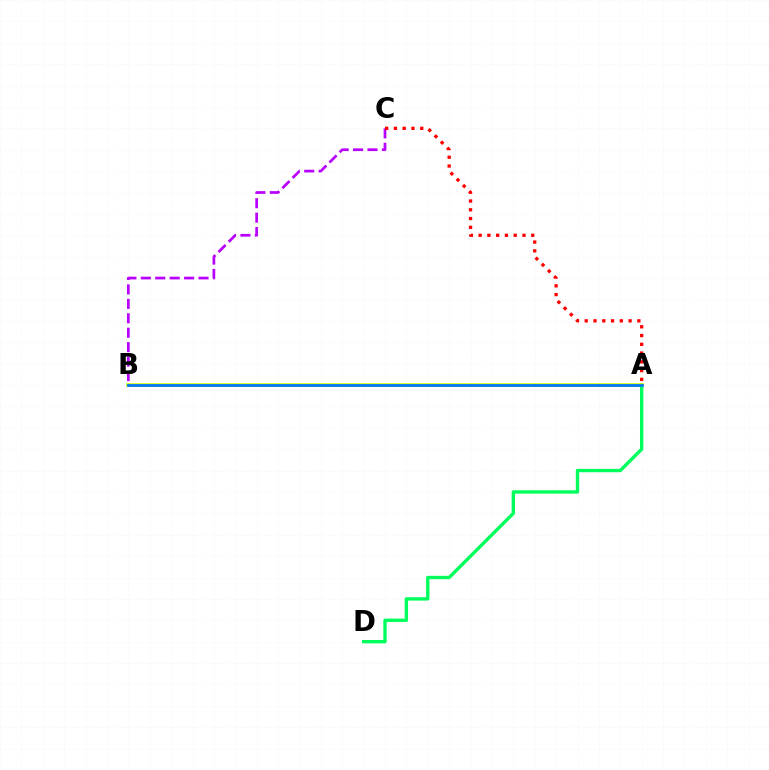{('B', 'C'): [{'color': '#b900ff', 'line_style': 'dashed', 'thickness': 1.96}], ('A', 'C'): [{'color': '#ff0000', 'line_style': 'dotted', 'thickness': 2.38}], ('A', 'D'): [{'color': '#00ff5c', 'line_style': 'solid', 'thickness': 2.42}], ('A', 'B'): [{'color': '#d1ff00', 'line_style': 'solid', 'thickness': 2.59}, {'color': '#0074ff', 'line_style': 'solid', 'thickness': 1.97}]}